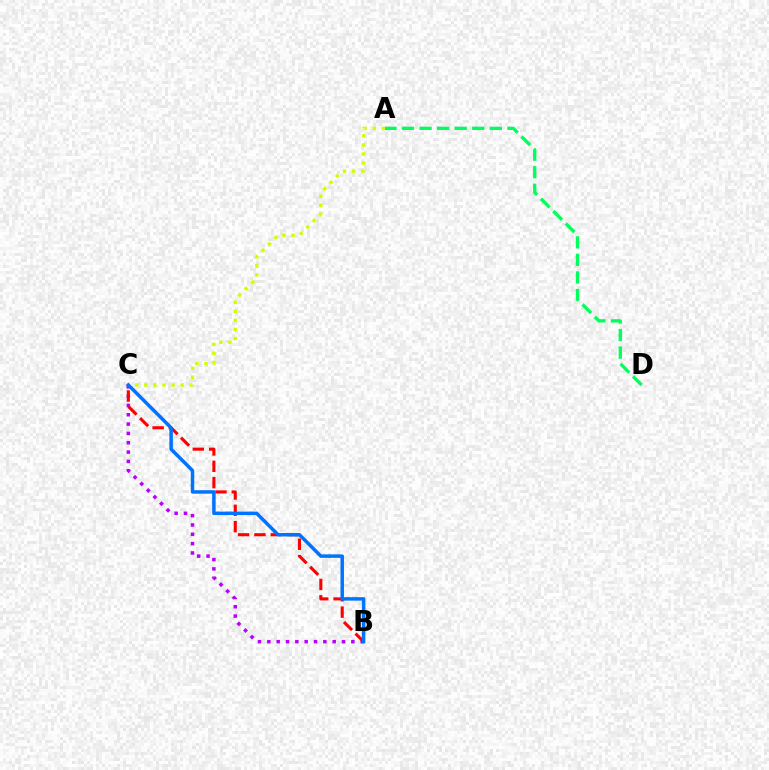{('B', 'C'): [{'color': '#b900ff', 'line_style': 'dotted', 'thickness': 2.54}, {'color': '#ff0000', 'line_style': 'dashed', 'thickness': 2.22}, {'color': '#0074ff', 'line_style': 'solid', 'thickness': 2.51}], ('A', 'C'): [{'color': '#d1ff00', 'line_style': 'dotted', 'thickness': 2.46}], ('A', 'D'): [{'color': '#00ff5c', 'line_style': 'dashed', 'thickness': 2.39}]}